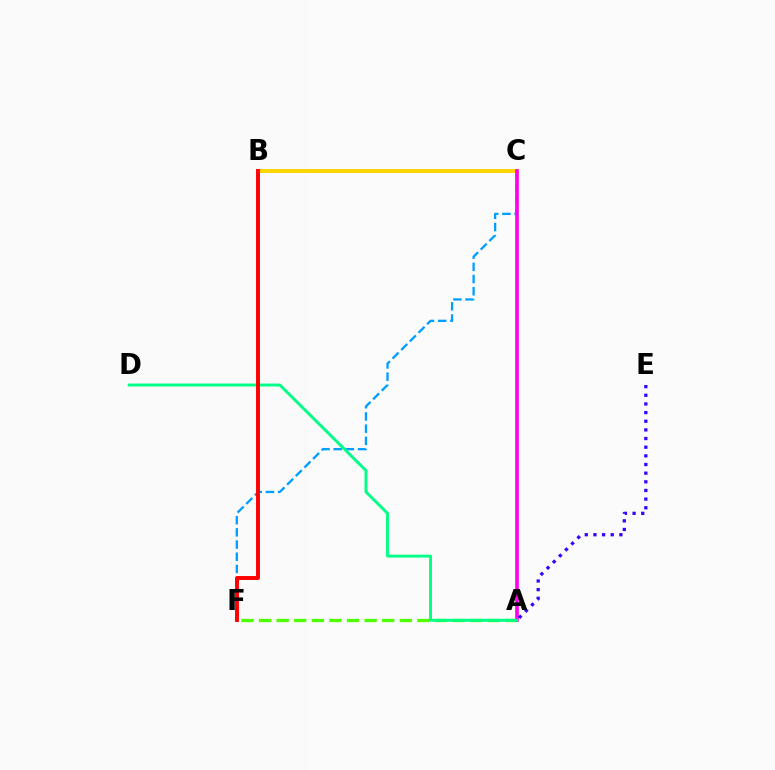{('B', 'C'): [{'color': '#ffd500', 'line_style': 'solid', 'thickness': 2.86}], ('A', 'F'): [{'color': '#4fff00', 'line_style': 'dashed', 'thickness': 2.39}], ('C', 'F'): [{'color': '#009eff', 'line_style': 'dashed', 'thickness': 1.66}], ('A', 'C'): [{'color': '#ff00ed', 'line_style': 'solid', 'thickness': 2.62}], ('A', 'D'): [{'color': '#00ff86', 'line_style': 'solid', 'thickness': 2.09}], ('A', 'E'): [{'color': '#3700ff', 'line_style': 'dotted', 'thickness': 2.35}], ('B', 'F'): [{'color': '#ff0000', 'line_style': 'solid', 'thickness': 2.82}]}